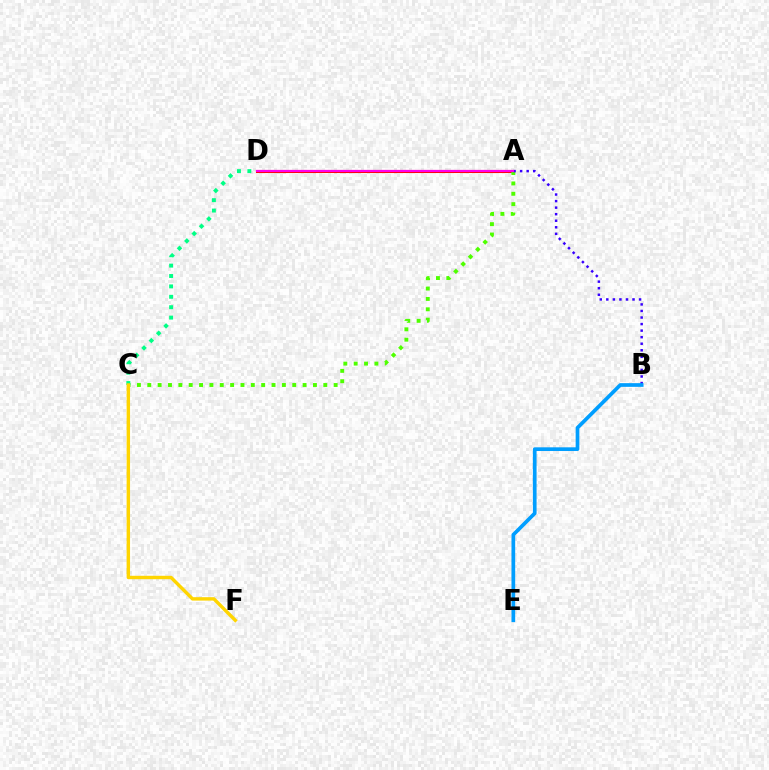{('A', 'D'): [{'color': '#ff0000', 'line_style': 'solid', 'thickness': 2.2}, {'color': '#ff00ed', 'line_style': 'solid', 'thickness': 1.58}], ('A', 'C'): [{'color': '#4fff00', 'line_style': 'dotted', 'thickness': 2.81}], ('C', 'D'): [{'color': '#00ff86', 'line_style': 'dotted', 'thickness': 2.82}], ('A', 'B'): [{'color': '#3700ff', 'line_style': 'dotted', 'thickness': 1.78}], ('B', 'E'): [{'color': '#009eff', 'line_style': 'solid', 'thickness': 2.66}], ('C', 'F'): [{'color': '#ffd500', 'line_style': 'solid', 'thickness': 2.46}]}